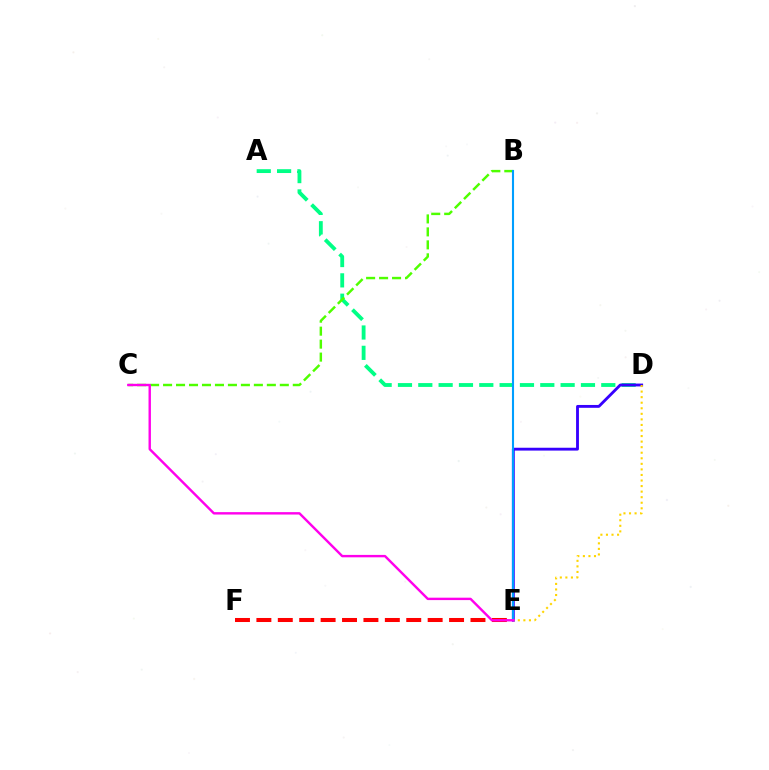{('A', 'D'): [{'color': '#00ff86', 'line_style': 'dashed', 'thickness': 2.76}], ('E', 'F'): [{'color': '#ff0000', 'line_style': 'dashed', 'thickness': 2.91}], ('D', 'E'): [{'color': '#3700ff', 'line_style': 'solid', 'thickness': 2.05}, {'color': '#ffd500', 'line_style': 'dotted', 'thickness': 1.51}], ('B', 'C'): [{'color': '#4fff00', 'line_style': 'dashed', 'thickness': 1.76}], ('B', 'E'): [{'color': '#009eff', 'line_style': 'solid', 'thickness': 1.5}], ('C', 'E'): [{'color': '#ff00ed', 'line_style': 'solid', 'thickness': 1.73}]}